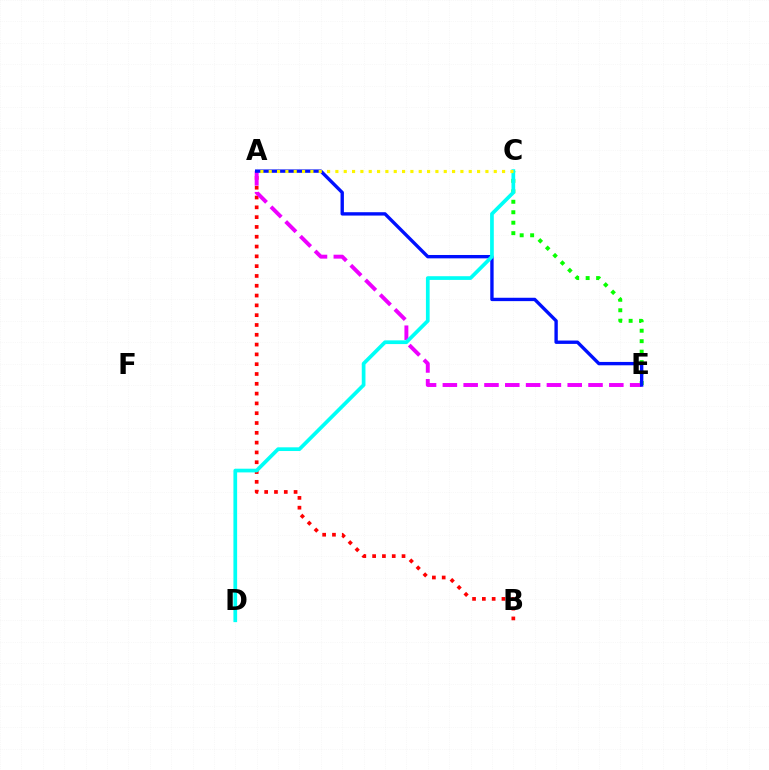{('C', 'E'): [{'color': '#08ff00', 'line_style': 'dotted', 'thickness': 2.84}], ('A', 'B'): [{'color': '#ff0000', 'line_style': 'dotted', 'thickness': 2.66}], ('A', 'E'): [{'color': '#ee00ff', 'line_style': 'dashed', 'thickness': 2.83}, {'color': '#0010ff', 'line_style': 'solid', 'thickness': 2.42}], ('C', 'D'): [{'color': '#00fff6', 'line_style': 'solid', 'thickness': 2.67}], ('A', 'C'): [{'color': '#fcf500', 'line_style': 'dotted', 'thickness': 2.26}]}